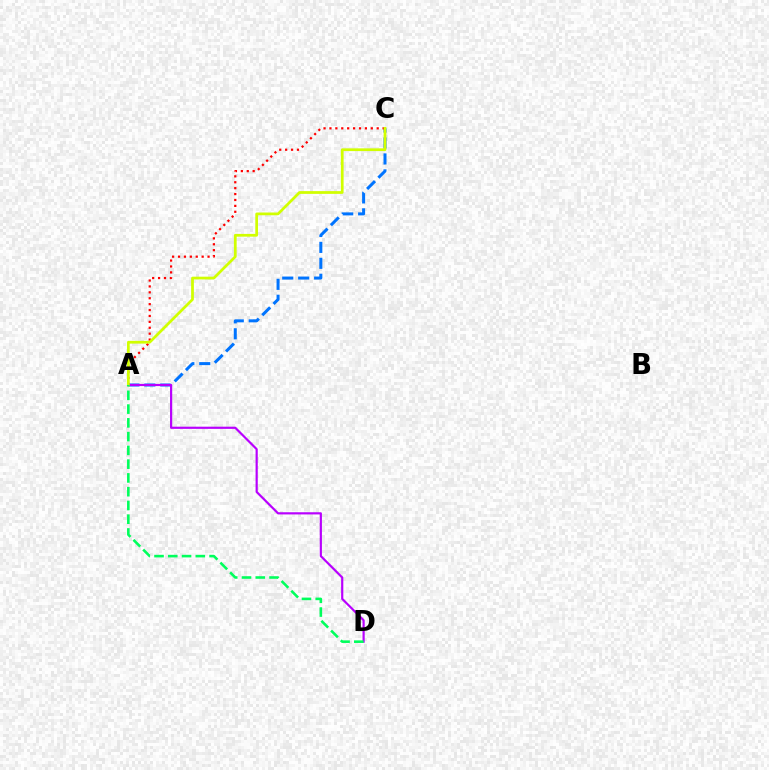{('A', 'C'): [{'color': '#0074ff', 'line_style': 'dashed', 'thickness': 2.17}, {'color': '#ff0000', 'line_style': 'dotted', 'thickness': 1.6}, {'color': '#d1ff00', 'line_style': 'solid', 'thickness': 1.98}], ('A', 'D'): [{'color': '#b900ff', 'line_style': 'solid', 'thickness': 1.57}, {'color': '#00ff5c', 'line_style': 'dashed', 'thickness': 1.87}]}